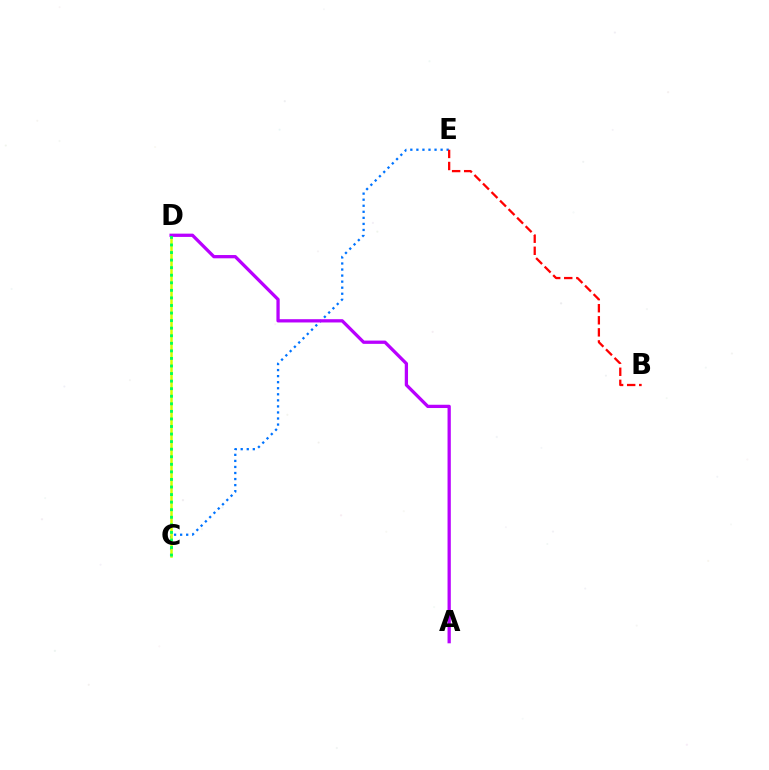{('C', 'E'): [{'color': '#0074ff', 'line_style': 'dotted', 'thickness': 1.64}], ('C', 'D'): [{'color': '#d1ff00', 'line_style': 'solid', 'thickness': 1.81}, {'color': '#00ff5c', 'line_style': 'dotted', 'thickness': 2.05}], ('A', 'D'): [{'color': '#b900ff', 'line_style': 'solid', 'thickness': 2.36}], ('B', 'E'): [{'color': '#ff0000', 'line_style': 'dashed', 'thickness': 1.64}]}